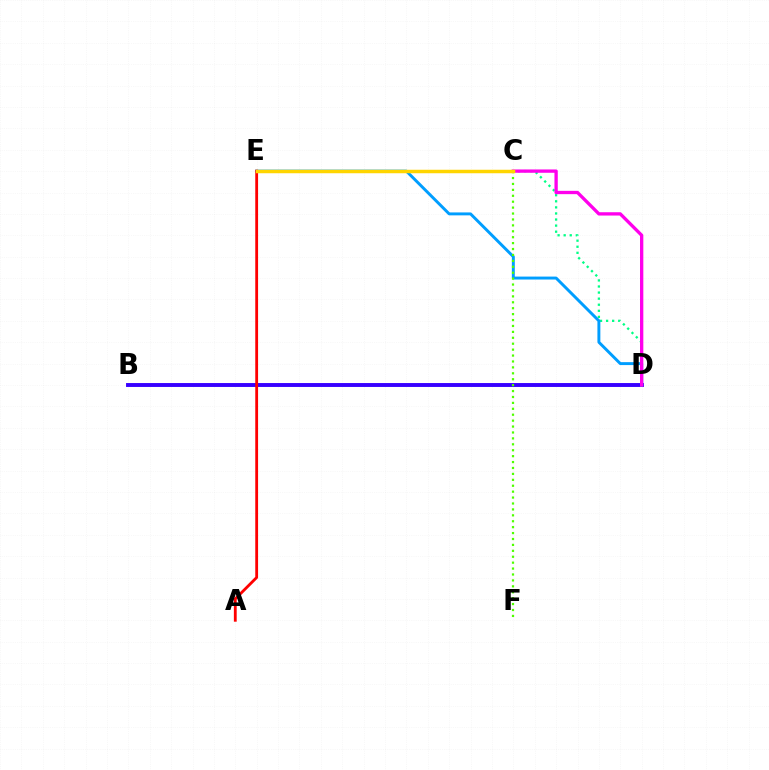{('B', 'D'): [{'color': '#3700ff', 'line_style': 'solid', 'thickness': 2.81}], ('C', 'D'): [{'color': '#00ff86', 'line_style': 'dotted', 'thickness': 1.65}, {'color': '#ff00ed', 'line_style': 'solid', 'thickness': 2.39}], ('D', 'E'): [{'color': '#009eff', 'line_style': 'solid', 'thickness': 2.11}], ('A', 'E'): [{'color': '#ff0000', 'line_style': 'solid', 'thickness': 2.03}], ('C', 'F'): [{'color': '#4fff00', 'line_style': 'dotted', 'thickness': 1.61}], ('C', 'E'): [{'color': '#ffd500', 'line_style': 'solid', 'thickness': 2.51}]}